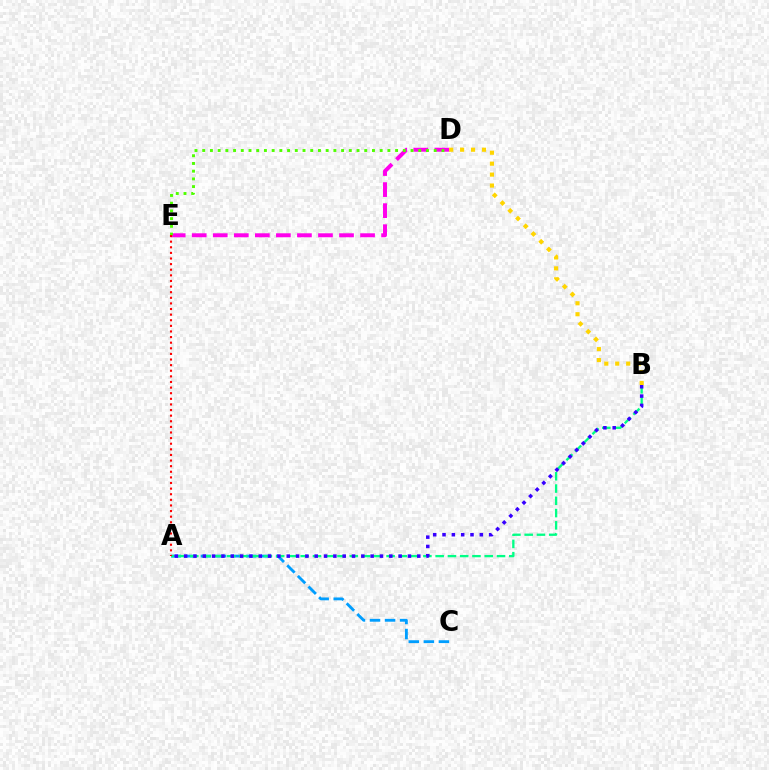{('D', 'E'): [{'color': '#ff00ed', 'line_style': 'dashed', 'thickness': 2.86}, {'color': '#4fff00', 'line_style': 'dotted', 'thickness': 2.1}], ('A', 'C'): [{'color': '#009eff', 'line_style': 'dashed', 'thickness': 2.04}], ('A', 'B'): [{'color': '#00ff86', 'line_style': 'dashed', 'thickness': 1.67}, {'color': '#3700ff', 'line_style': 'dotted', 'thickness': 2.53}], ('A', 'E'): [{'color': '#ff0000', 'line_style': 'dotted', 'thickness': 1.52}], ('B', 'D'): [{'color': '#ffd500', 'line_style': 'dotted', 'thickness': 2.97}]}